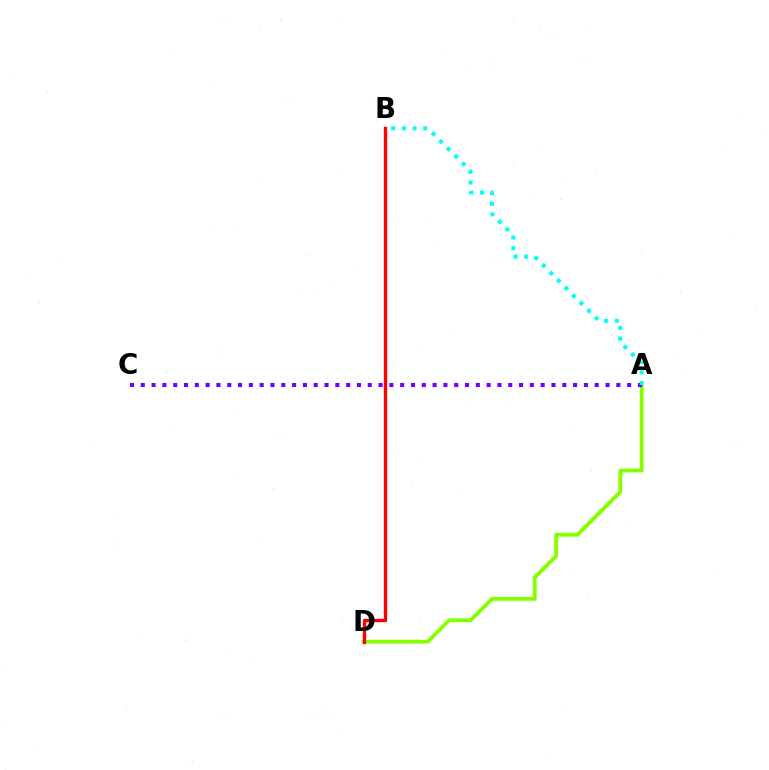{('A', 'D'): [{'color': '#84ff00', 'line_style': 'solid', 'thickness': 2.74}], ('A', 'C'): [{'color': '#7200ff', 'line_style': 'dotted', 'thickness': 2.94}], ('A', 'B'): [{'color': '#00fff6', 'line_style': 'dotted', 'thickness': 2.89}], ('B', 'D'): [{'color': '#ff0000', 'line_style': 'solid', 'thickness': 2.41}]}